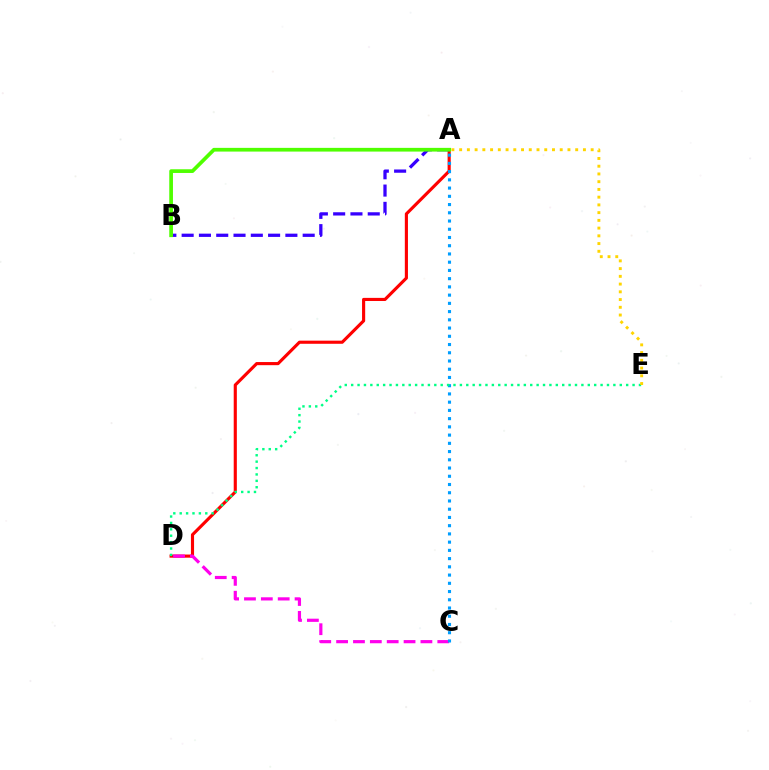{('A', 'D'): [{'color': '#ff0000', 'line_style': 'solid', 'thickness': 2.25}], ('C', 'D'): [{'color': '#ff00ed', 'line_style': 'dashed', 'thickness': 2.29}], ('A', 'C'): [{'color': '#009eff', 'line_style': 'dotted', 'thickness': 2.24}], ('D', 'E'): [{'color': '#00ff86', 'line_style': 'dotted', 'thickness': 1.74}], ('A', 'E'): [{'color': '#ffd500', 'line_style': 'dotted', 'thickness': 2.1}], ('A', 'B'): [{'color': '#3700ff', 'line_style': 'dashed', 'thickness': 2.35}, {'color': '#4fff00', 'line_style': 'solid', 'thickness': 2.67}]}